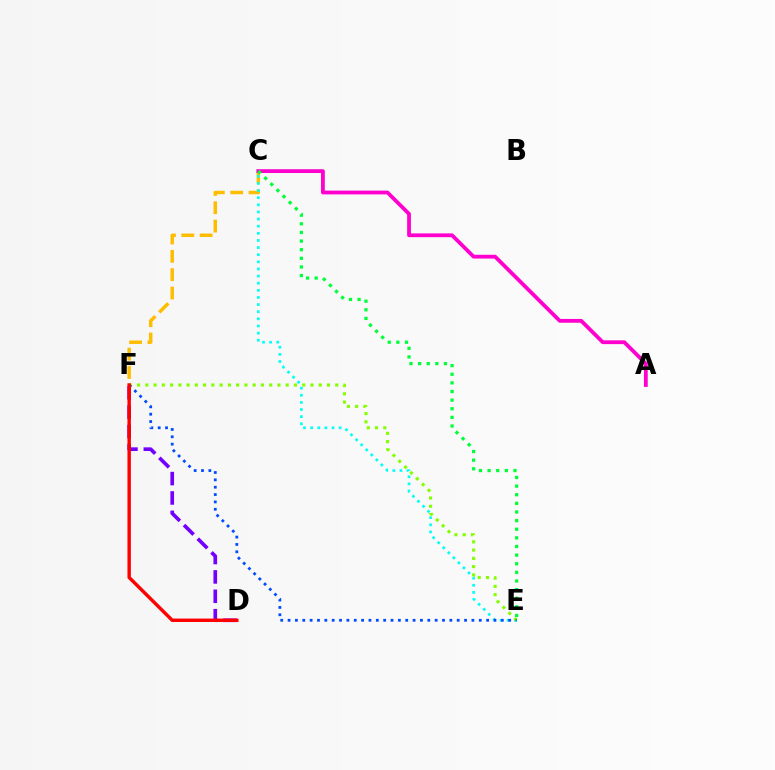{('D', 'F'): [{'color': '#7200ff', 'line_style': 'dashed', 'thickness': 2.63}, {'color': '#ff0000', 'line_style': 'solid', 'thickness': 2.46}], ('C', 'F'): [{'color': '#ffbd00', 'line_style': 'dashed', 'thickness': 2.49}], ('C', 'E'): [{'color': '#00fff6', 'line_style': 'dotted', 'thickness': 1.94}, {'color': '#00ff39', 'line_style': 'dotted', 'thickness': 2.34}], ('E', 'F'): [{'color': '#84ff00', 'line_style': 'dotted', 'thickness': 2.24}, {'color': '#004bff', 'line_style': 'dotted', 'thickness': 2.0}], ('A', 'C'): [{'color': '#ff00cf', 'line_style': 'solid', 'thickness': 2.73}]}